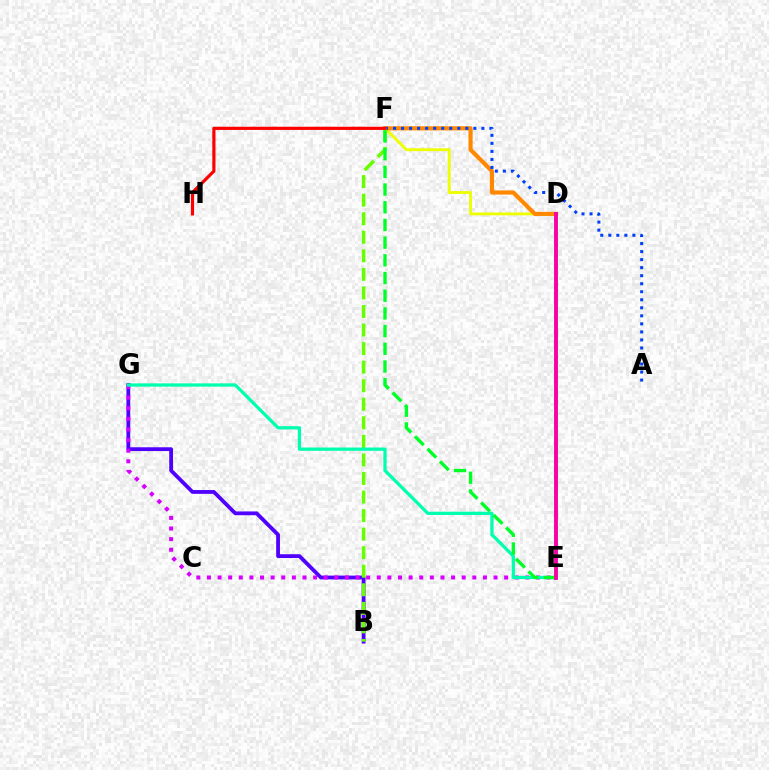{('B', 'G'): [{'color': '#4f00ff', 'line_style': 'solid', 'thickness': 2.73}], ('D', 'F'): [{'color': '#eeff00', 'line_style': 'solid', 'thickness': 2.05}, {'color': '#ff8800', 'line_style': 'solid', 'thickness': 3.0}], ('A', 'F'): [{'color': '#003fff', 'line_style': 'dotted', 'thickness': 2.18}], ('E', 'G'): [{'color': '#d600ff', 'line_style': 'dotted', 'thickness': 2.88}, {'color': '#00ffaf', 'line_style': 'solid', 'thickness': 2.36}], ('D', 'E'): [{'color': '#00c7ff', 'line_style': 'solid', 'thickness': 2.55}, {'color': '#ff00a0', 'line_style': 'solid', 'thickness': 2.75}], ('B', 'F'): [{'color': '#66ff00', 'line_style': 'dashed', 'thickness': 2.52}], ('F', 'H'): [{'color': '#ff0000', 'line_style': 'solid', 'thickness': 2.29}], ('E', 'F'): [{'color': '#00ff27', 'line_style': 'dashed', 'thickness': 2.4}]}